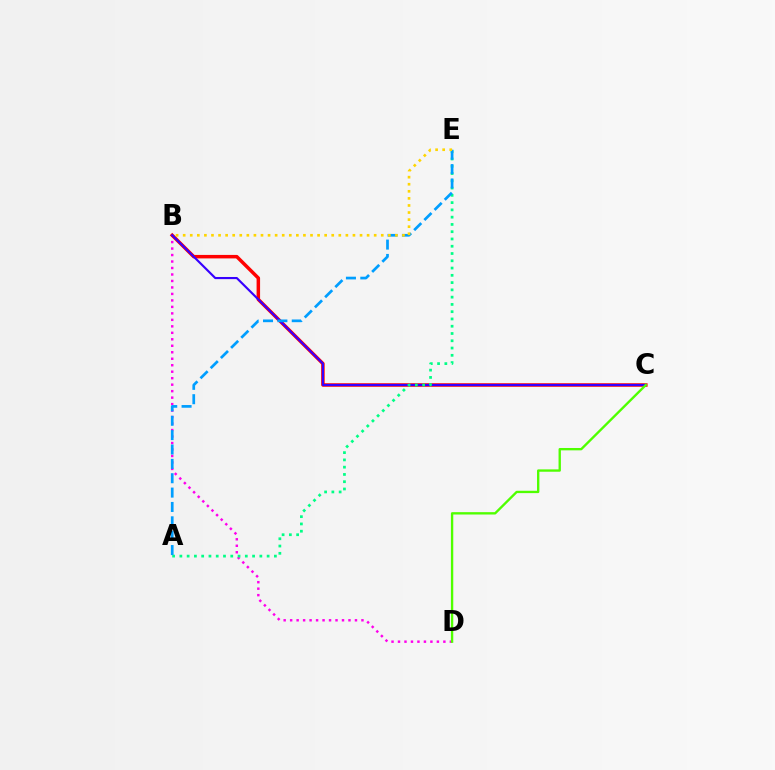{('B', 'D'): [{'color': '#ff00ed', 'line_style': 'dotted', 'thickness': 1.76}], ('B', 'C'): [{'color': '#ff0000', 'line_style': 'solid', 'thickness': 2.51}, {'color': '#3700ff', 'line_style': 'solid', 'thickness': 1.55}], ('A', 'E'): [{'color': '#00ff86', 'line_style': 'dotted', 'thickness': 1.98}, {'color': '#009eff', 'line_style': 'dashed', 'thickness': 1.95}], ('B', 'E'): [{'color': '#ffd500', 'line_style': 'dotted', 'thickness': 1.92}], ('C', 'D'): [{'color': '#4fff00', 'line_style': 'solid', 'thickness': 1.7}]}